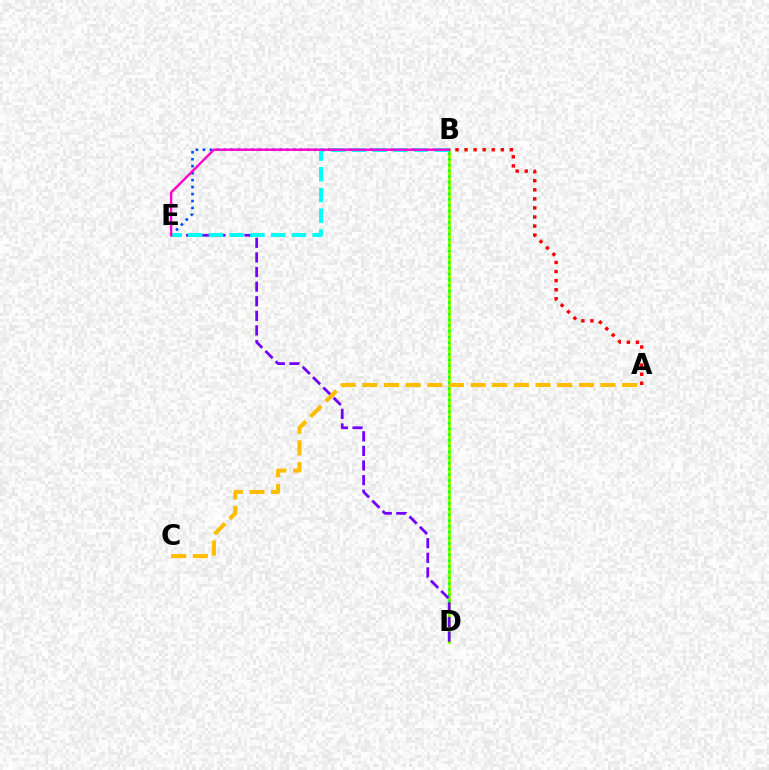{('B', 'E'): [{'color': '#004bff', 'line_style': 'dotted', 'thickness': 1.89}, {'color': '#00fff6', 'line_style': 'dashed', 'thickness': 2.81}, {'color': '#ff00cf', 'line_style': 'solid', 'thickness': 1.72}], ('B', 'D'): [{'color': '#84ff00', 'line_style': 'solid', 'thickness': 2.12}, {'color': '#00ff39', 'line_style': 'dotted', 'thickness': 1.56}], ('D', 'E'): [{'color': '#7200ff', 'line_style': 'dashed', 'thickness': 1.98}], ('A', 'B'): [{'color': '#ff0000', 'line_style': 'dotted', 'thickness': 2.46}], ('A', 'C'): [{'color': '#ffbd00', 'line_style': 'dashed', 'thickness': 2.94}]}